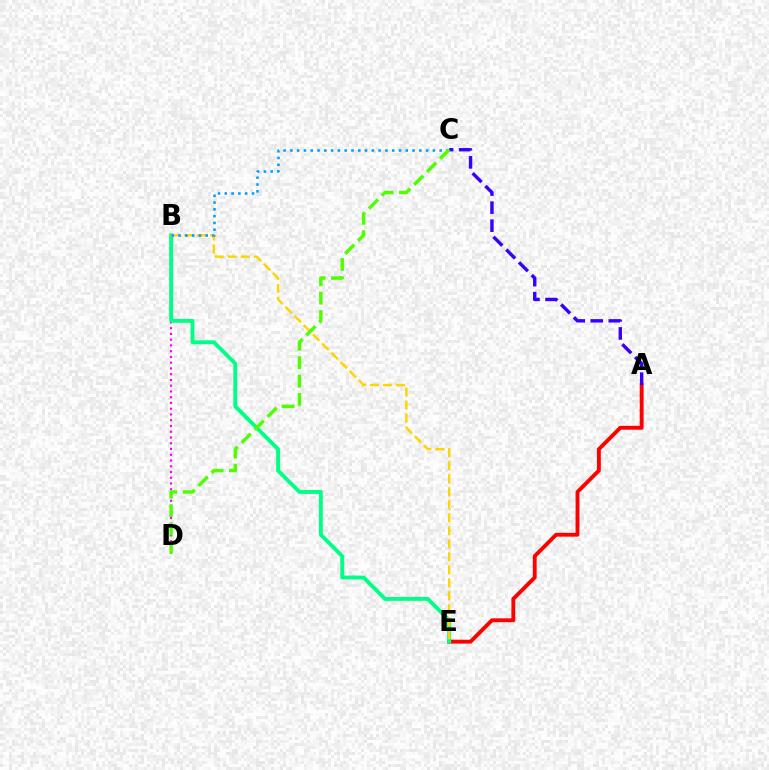{('B', 'D'): [{'color': '#ff00ed', 'line_style': 'dotted', 'thickness': 1.56}], ('A', 'E'): [{'color': '#ff0000', 'line_style': 'solid', 'thickness': 2.79}], ('A', 'C'): [{'color': '#3700ff', 'line_style': 'dashed', 'thickness': 2.45}], ('B', 'E'): [{'color': '#00ff86', 'line_style': 'solid', 'thickness': 2.8}, {'color': '#ffd500', 'line_style': 'dashed', 'thickness': 1.77}], ('B', 'C'): [{'color': '#009eff', 'line_style': 'dotted', 'thickness': 1.84}], ('C', 'D'): [{'color': '#4fff00', 'line_style': 'dashed', 'thickness': 2.49}]}